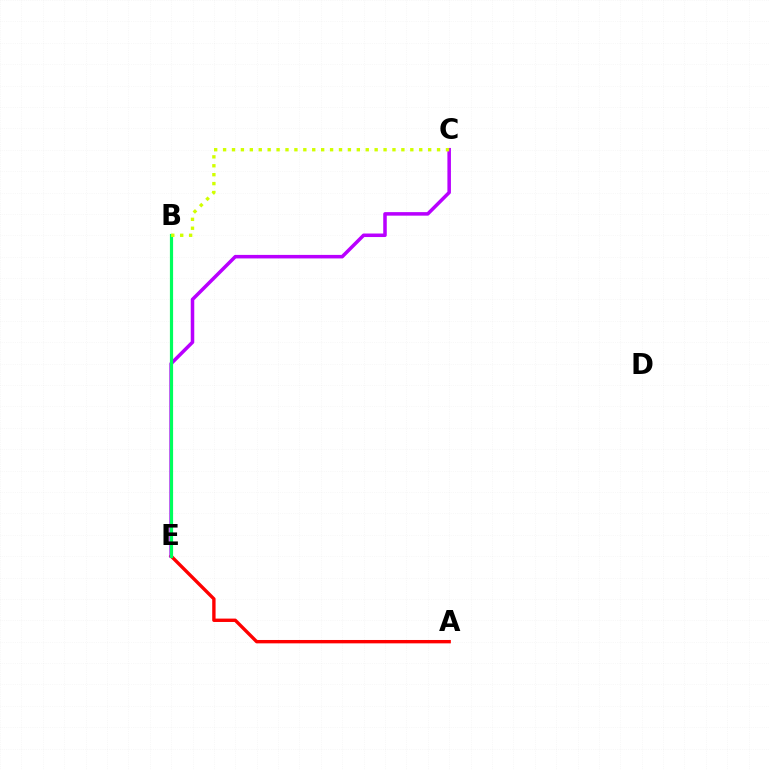{('A', 'E'): [{'color': '#ff0000', 'line_style': 'solid', 'thickness': 2.43}], ('B', 'E'): [{'color': '#0074ff', 'line_style': 'dashed', 'thickness': 2.09}, {'color': '#00ff5c', 'line_style': 'solid', 'thickness': 2.3}], ('C', 'E'): [{'color': '#b900ff', 'line_style': 'solid', 'thickness': 2.54}], ('B', 'C'): [{'color': '#d1ff00', 'line_style': 'dotted', 'thickness': 2.42}]}